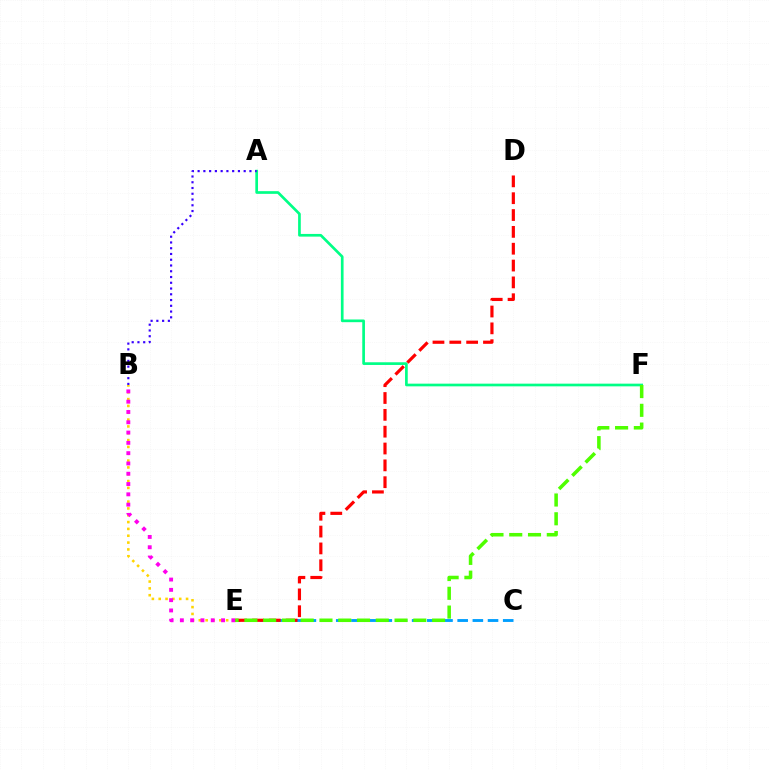{('B', 'E'): [{'color': '#ffd500', 'line_style': 'dotted', 'thickness': 1.86}, {'color': '#ff00ed', 'line_style': 'dotted', 'thickness': 2.8}], ('A', 'F'): [{'color': '#00ff86', 'line_style': 'solid', 'thickness': 1.94}], ('A', 'B'): [{'color': '#3700ff', 'line_style': 'dotted', 'thickness': 1.56}], ('C', 'E'): [{'color': '#009eff', 'line_style': 'dashed', 'thickness': 2.06}], ('D', 'E'): [{'color': '#ff0000', 'line_style': 'dashed', 'thickness': 2.29}], ('E', 'F'): [{'color': '#4fff00', 'line_style': 'dashed', 'thickness': 2.55}]}